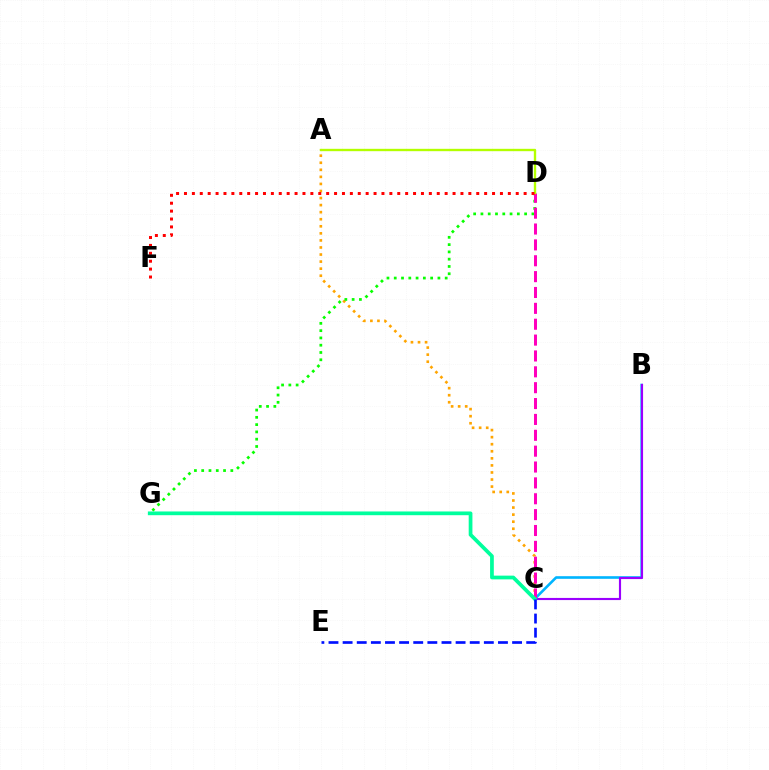{('B', 'C'): [{'color': '#00b5ff', 'line_style': 'solid', 'thickness': 1.89}, {'color': '#9b00ff', 'line_style': 'solid', 'thickness': 1.54}], ('A', 'C'): [{'color': '#ffa500', 'line_style': 'dotted', 'thickness': 1.92}], ('D', 'G'): [{'color': '#08ff00', 'line_style': 'dotted', 'thickness': 1.98}], ('C', 'D'): [{'color': '#ff00bd', 'line_style': 'dashed', 'thickness': 2.16}], ('A', 'D'): [{'color': '#b3ff00', 'line_style': 'solid', 'thickness': 1.7}], ('C', 'G'): [{'color': '#00ff9d', 'line_style': 'solid', 'thickness': 2.68}], ('C', 'E'): [{'color': '#0010ff', 'line_style': 'dashed', 'thickness': 1.92}], ('D', 'F'): [{'color': '#ff0000', 'line_style': 'dotted', 'thickness': 2.15}]}